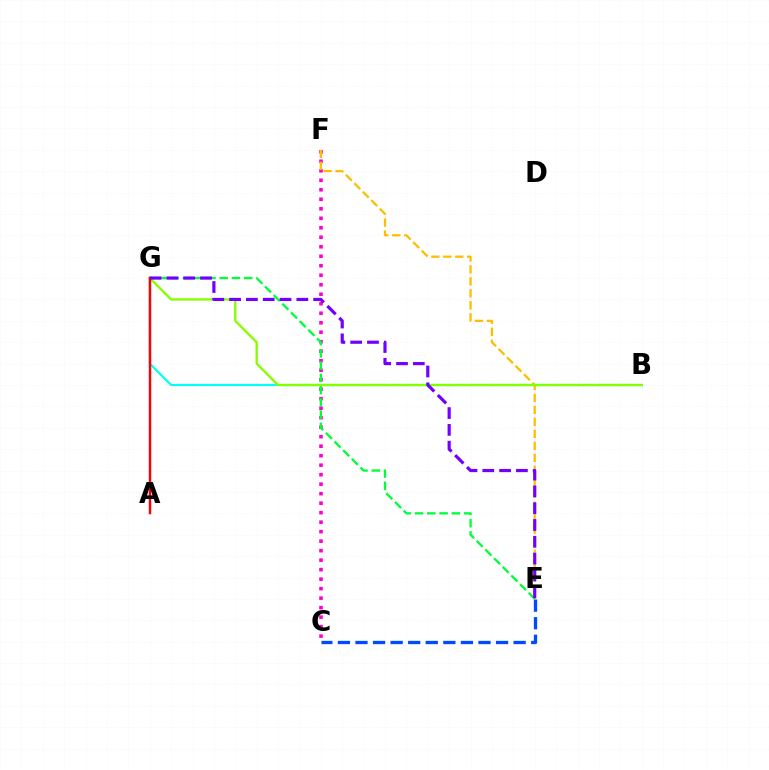{('C', 'F'): [{'color': '#ff00cf', 'line_style': 'dotted', 'thickness': 2.58}], ('E', 'F'): [{'color': '#ffbd00', 'line_style': 'dashed', 'thickness': 1.63}], ('E', 'G'): [{'color': '#00ff39', 'line_style': 'dashed', 'thickness': 1.67}, {'color': '#7200ff', 'line_style': 'dashed', 'thickness': 2.28}], ('B', 'G'): [{'color': '#00fff6', 'line_style': 'solid', 'thickness': 1.56}, {'color': '#84ff00', 'line_style': 'solid', 'thickness': 1.67}], ('C', 'E'): [{'color': '#004bff', 'line_style': 'dashed', 'thickness': 2.39}], ('A', 'G'): [{'color': '#ff0000', 'line_style': 'solid', 'thickness': 1.76}]}